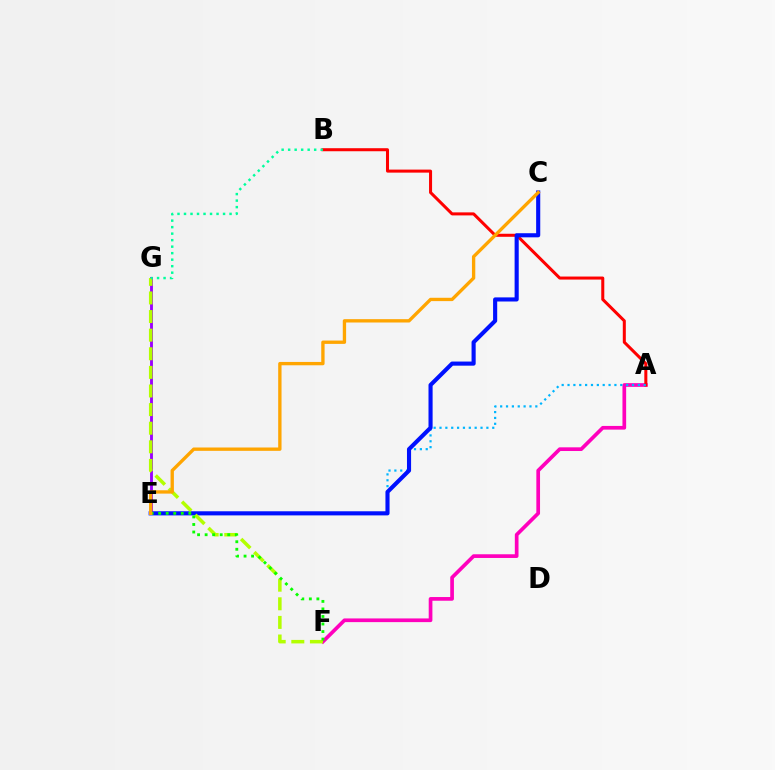{('A', 'F'): [{'color': '#ff00bd', 'line_style': 'solid', 'thickness': 2.66}], ('E', 'G'): [{'color': '#9b00ff', 'line_style': 'solid', 'thickness': 2.06}], ('A', 'B'): [{'color': '#ff0000', 'line_style': 'solid', 'thickness': 2.18}], ('A', 'E'): [{'color': '#00b5ff', 'line_style': 'dotted', 'thickness': 1.59}], ('C', 'E'): [{'color': '#0010ff', 'line_style': 'solid', 'thickness': 2.96}, {'color': '#ffa500', 'line_style': 'solid', 'thickness': 2.4}], ('F', 'G'): [{'color': '#b3ff00', 'line_style': 'dashed', 'thickness': 2.53}], ('B', 'G'): [{'color': '#00ff9d', 'line_style': 'dotted', 'thickness': 1.77}], ('E', 'F'): [{'color': '#08ff00', 'line_style': 'dotted', 'thickness': 2.05}]}